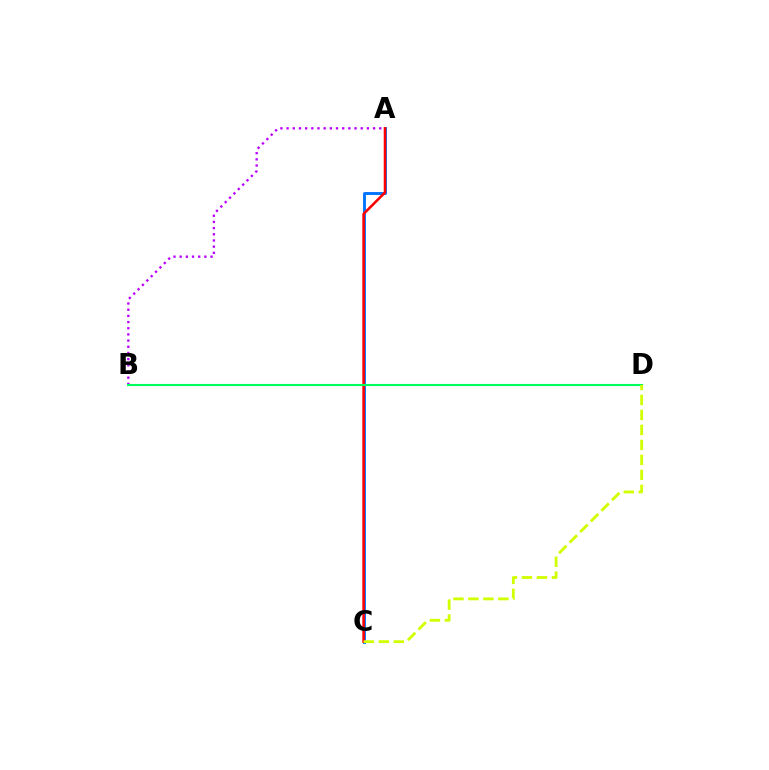{('A', 'C'): [{'color': '#0074ff', 'line_style': 'solid', 'thickness': 2.08}, {'color': '#ff0000', 'line_style': 'solid', 'thickness': 1.84}], ('A', 'B'): [{'color': '#b900ff', 'line_style': 'dotted', 'thickness': 1.68}], ('B', 'D'): [{'color': '#00ff5c', 'line_style': 'solid', 'thickness': 1.5}], ('C', 'D'): [{'color': '#d1ff00', 'line_style': 'dashed', 'thickness': 2.04}]}